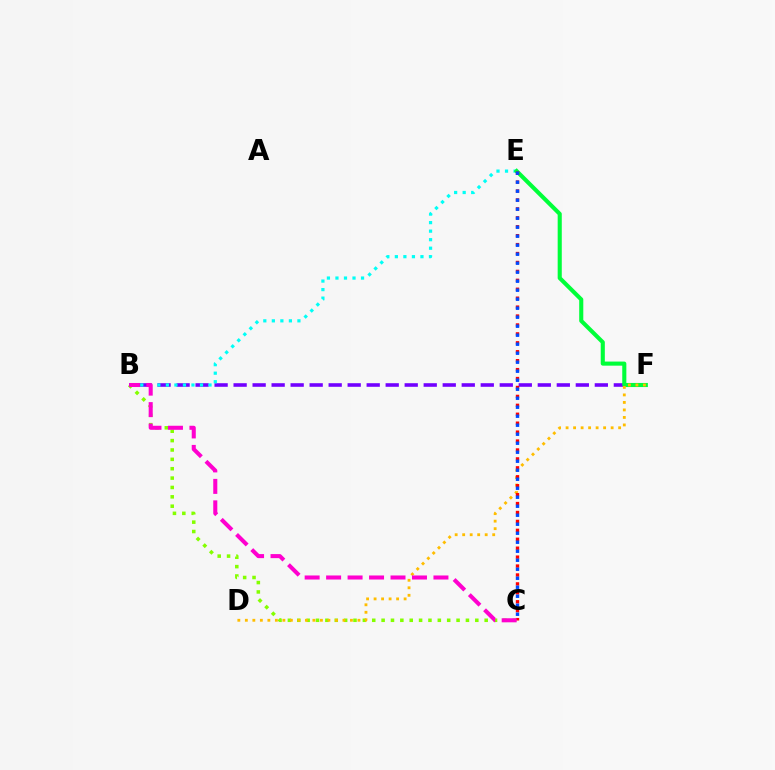{('B', 'C'): [{'color': '#84ff00', 'line_style': 'dotted', 'thickness': 2.55}, {'color': '#ff00cf', 'line_style': 'dashed', 'thickness': 2.92}], ('B', 'F'): [{'color': '#7200ff', 'line_style': 'dashed', 'thickness': 2.58}], ('B', 'E'): [{'color': '#00fff6', 'line_style': 'dotted', 'thickness': 2.32}], ('E', 'F'): [{'color': '#00ff39', 'line_style': 'solid', 'thickness': 2.95}], ('D', 'F'): [{'color': '#ffbd00', 'line_style': 'dotted', 'thickness': 2.04}], ('C', 'E'): [{'color': '#ff0000', 'line_style': 'dotted', 'thickness': 2.43}, {'color': '#004bff', 'line_style': 'dotted', 'thickness': 2.45}]}